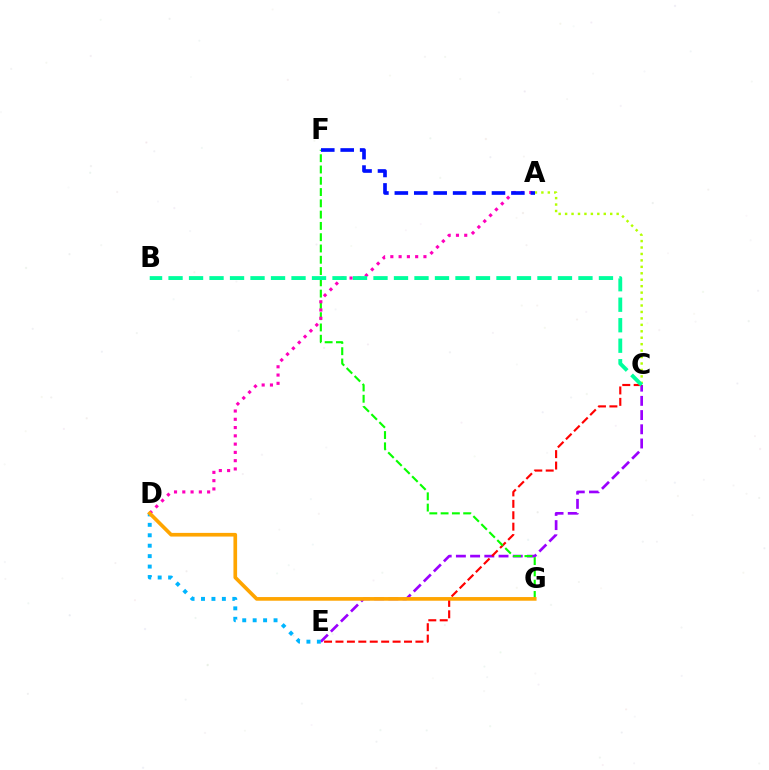{('C', 'E'): [{'color': '#9b00ff', 'line_style': 'dashed', 'thickness': 1.93}, {'color': '#ff0000', 'line_style': 'dashed', 'thickness': 1.55}], ('D', 'E'): [{'color': '#00b5ff', 'line_style': 'dotted', 'thickness': 2.84}], ('F', 'G'): [{'color': '#08ff00', 'line_style': 'dashed', 'thickness': 1.53}], ('A', 'D'): [{'color': '#ff00bd', 'line_style': 'dotted', 'thickness': 2.25}], ('A', 'C'): [{'color': '#b3ff00', 'line_style': 'dotted', 'thickness': 1.75}], ('A', 'F'): [{'color': '#0010ff', 'line_style': 'dashed', 'thickness': 2.64}], ('B', 'C'): [{'color': '#00ff9d', 'line_style': 'dashed', 'thickness': 2.78}], ('D', 'G'): [{'color': '#ffa500', 'line_style': 'solid', 'thickness': 2.64}]}